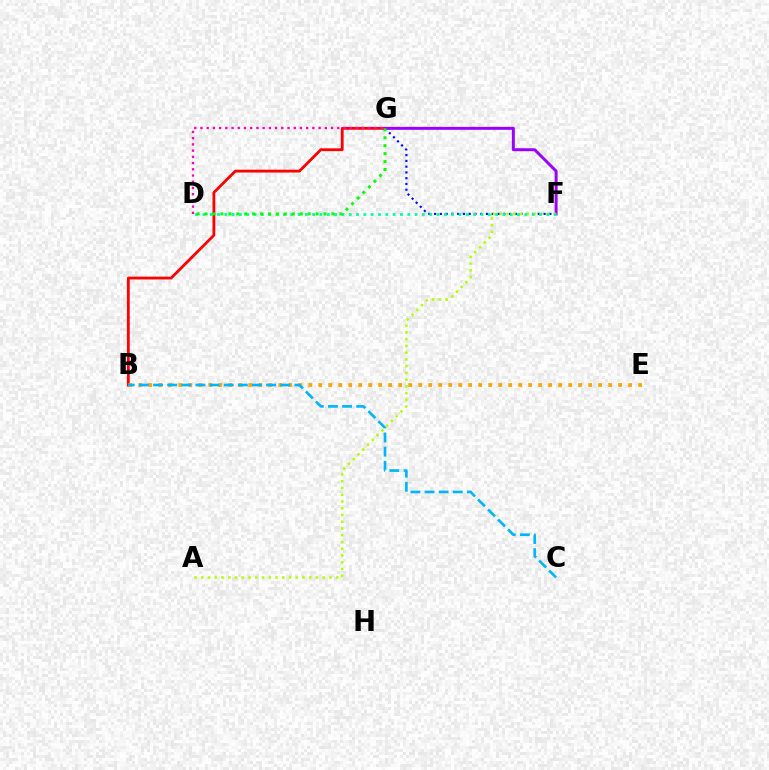{('F', 'G'): [{'color': '#0010ff', 'line_style': 'dotted', 'thickness': 1.57}, {'color': '#9b00ff', 'line_style': 'solid', 'thickness': 2.13}], ('B', 'G'): [{'color': '#ff0000', 'line_style': 'solid', 'thickness': 2.02}], ('D', 'G'): [{'color': '#ff00bd', 'line_style': 'dotted', 'thickness': 1.69}, {'color': '#08ff00', 'line_style': 'dotted', 'thickness': 2.15}], ('A', 'F'): [{'color': '#b3ff00', 'line_style': 'dotted', 'thickness': 1.83}], ('D', 'F'): [{'color': '#00ff9d', 'line_style': 'dotted', 'thickness': 1.99}], ('B', 'E'): [{'color': '#ffa500', 'line_style': 'dotted', 'thickness': 2.72}], ('B', 'C'): [{'color': '#00b5ff', 'line_style': 'dashed', 'thickness': 1.92}]}